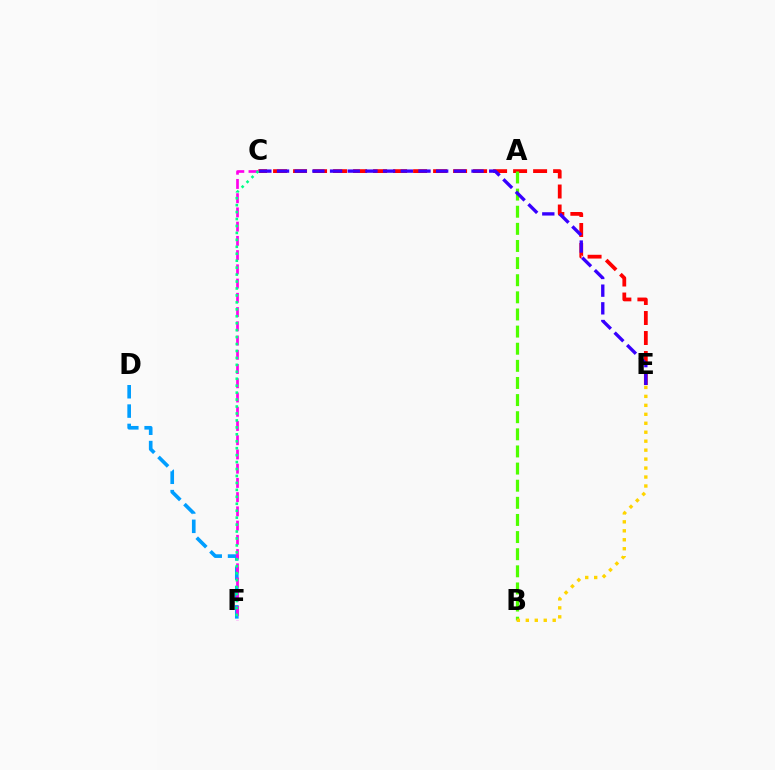{('D', 'F'): [{'color': '#009eff', 'line_style': 'dashed', 'thickness': 2.63}], ('C', 'E'): [{'color': '#ff0000', 'line_style': 'dashed', 'thickness': 2.72}, {'color': '#3700ff', 'line_style': 'dashed', 'thickness': 2.4}], ('A', 'B'): [{'color': '#4fff00', 'line_style': 'dashed', 'thickness': 2.33}], ('B', 'E'): [{'color': '#ffd500', 'line_style': 'dotted', 'thickness': 2.43}], ('C', 'F'): [{'color': '#ff00ed', 'line_style': 'dashed', 'thickness': 1.93}, {'color': '#00ff86', 'line_style': 'dotted', 'thickness': 1.89}]}